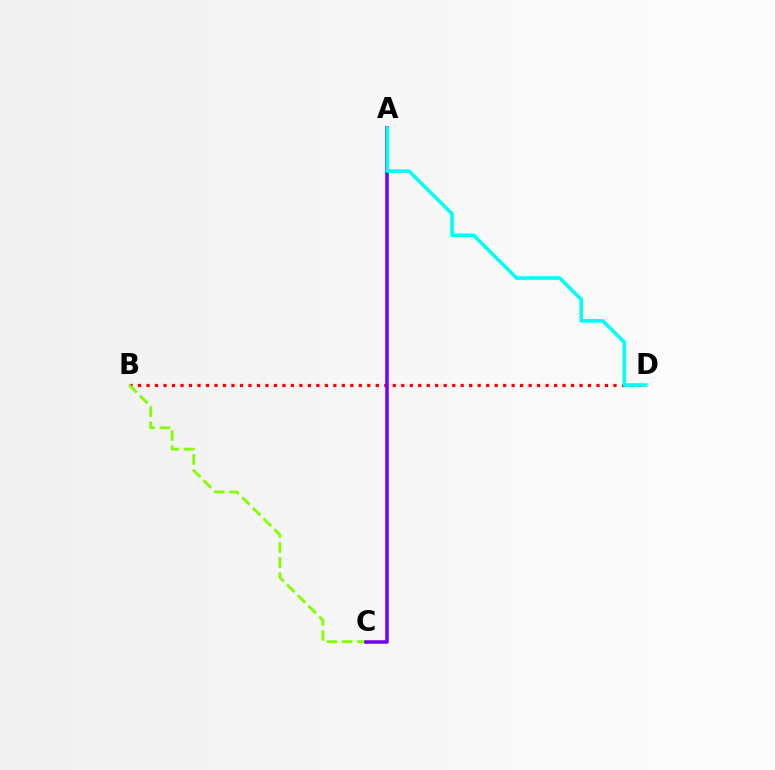{('B', 'D'): [{'color': '#ff0000', 'line_style': 'dotted', 'thickness': 2.31}], ('B', 'C'): [{'color': '#84ff00', 'line_style': 'dashed', 'thickness': 2.06}], ('A', 'C'): [{'color': '#7200ff', 'line_style': 'solid', 'thickness': 2.54}], ('A', 'D'): [{'color': '#00fff6', 'line_style': 'solid', 'thickness': 2.6}]}